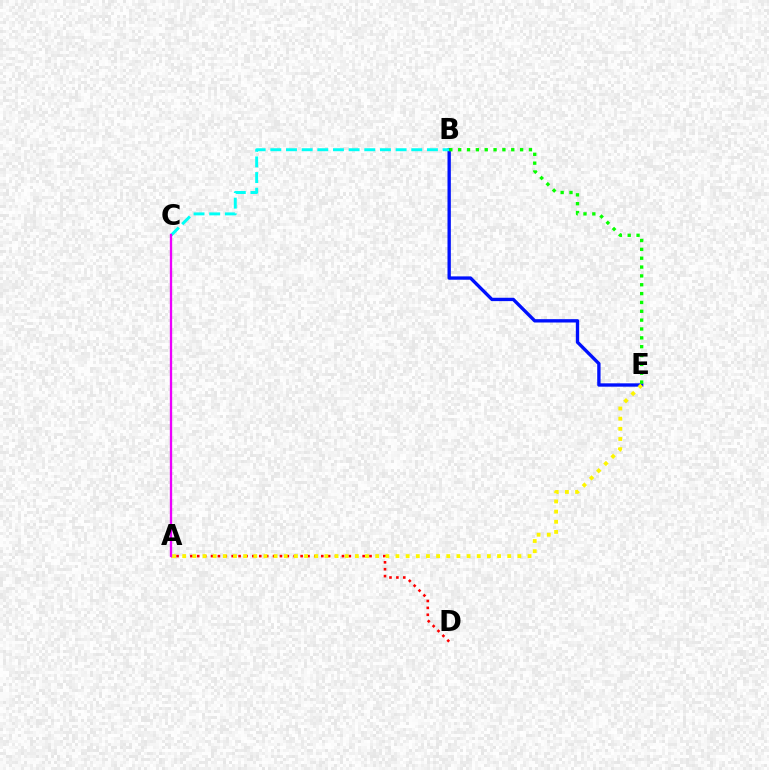{('B', 'E'): [{'color': '#0010ff', 'line_style': 'solid', 'thickness': 2.41}, {'color': '#08ff00', 'line_style': 'dotted', 'thickness': 2.4}], ('A', 'D'): [{'color': '#ff0000', 'line_style': 'dotted', 'thickness': 1.87}], ('B', 'C'): [{'color': '#00fff6', 'line_style': 'dashed', 'thickness': 2.13}], ('A', 'E'): [{'color': '#fcf500', 'line_style': 'dotted', 'thickness': 2.76}], ('A', 'C'): [{'color': '#ee00ff', 'line_style': 'solid', 'thickness': 1.67}]}